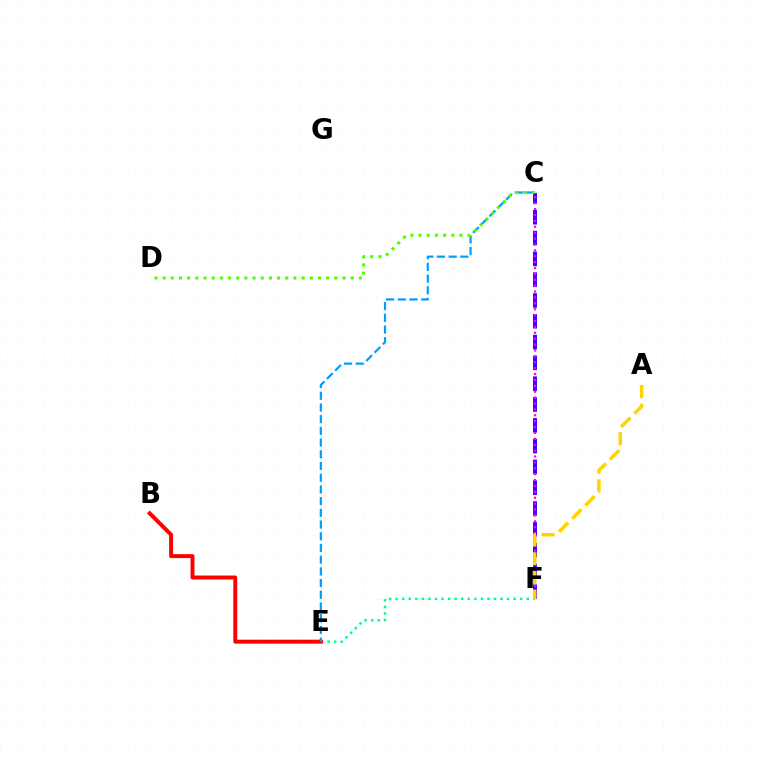{('C', 'F'): [{'color': '#3700ff', 'line_style': 'dashed', 'thickness': 2.83}, {'color': '#ff00ed', 'line_style': 'dotted', 'thickness': 1.6}], ('E', 'F'): [{'color': '#00ff86', 'line_style': 'dotted', 'thickness': 1.78}], ('B', 'E'): [{'color': '#ff0000', 'line_style': 'solid', 'thickness': 2.84}], ('C', 'E'): [{'color': '#009eff', 'line_style': 'dashed', 'thickness': 1.59}], ('A', 'F'): [{'color': '#ffd500', 'line_style': 'dashed', 'thickness': 2.54}], ('C', 'D'): [{'color': '#4fff00', 'line_style': 'dotted', 'thickness': 2.22}]}